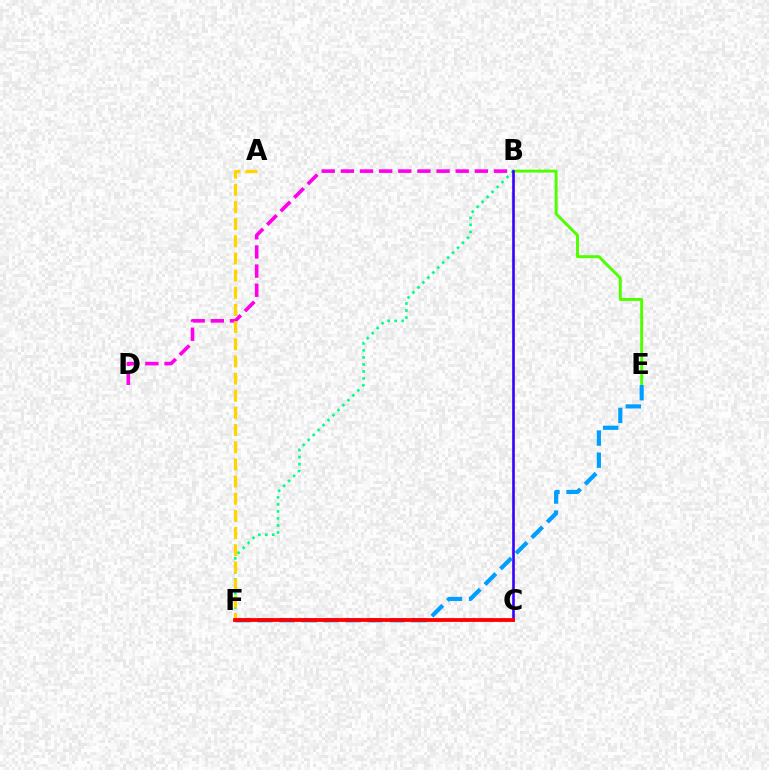{('B', 'E'): [{'color': '#4fff00', 'line_style': 'solid', 'thickness': 2.12}], ('B', 'D'): [{'color': '#ff00ed', 'line_style': 'dashed', 'thickness': 2.6}], ('B', 'F'): [{'color': '#00ff86', 'line_style': 'dotted', 'thickness': 1.91}], ('B', 'C'): [{'color': '#3700ff', 'line_style': 'solid', 'thickness': 1.89}], ('A', 'F'): [{'color': '#ffd500', 'line_style': 'dashed', 'thickness': 2.33}], ('E', 'F'): [{'color': '#009eff', 'line_style': 'dashed', 'thickness': 3.0}], ('C', 'F'): [{'color': '#ff0000', 'line_style': 'solid', 'thickness': 2.74}]}